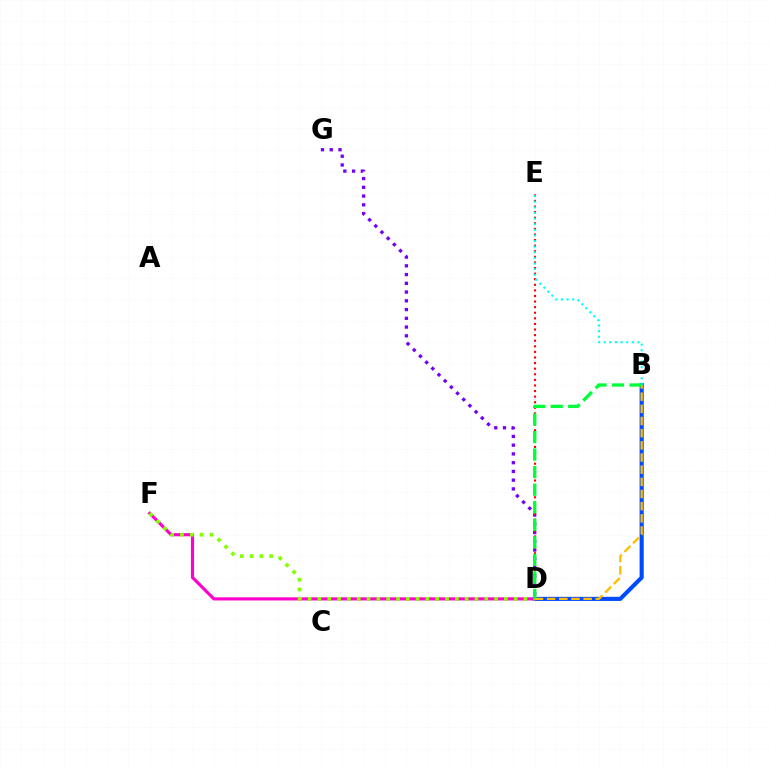{('D', 'G'): [{'color': '#7200ff', 'line_style': 'dotted', 'thickness': 2.38}], ('B', 'D'): [{'color': '#004bff', 'line_style': 'solid', 'thickness': 2.96}, {'color': '#ffbd00', 'line_style': 'dashed', 'thickness': 1.65}, {'color': '#00ff39', 'line_style': 'dashed', 'thickness': 2.38}], ('D', 'F'): [{'color': '#ff00cf', 'line_style': 'solid', 'thickness': 2.26}, {'color': '#84ff00', 'line_style': 'dotted', 'thickness': 2.67}], ('D', 'E'): [{'color': '#ff0000', 'line_style': 'dotted', 'thickness': 1.52}], ('B', 'E'): [{'color': '#00fff6', 'line_style': 'dotted', 'thickness': 1.53}]}